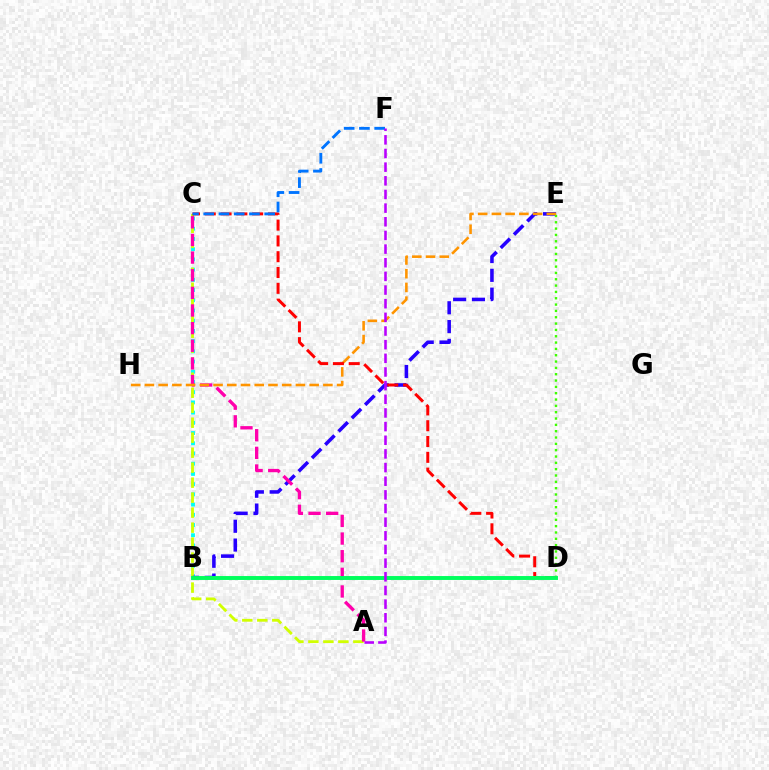{('B', 'C'): [{'color': '#00fff6', 'line_style': 'dotted', 'thickness': 2.78}], ('A', 'C'): [{'color': '#d1ff00', 'line_style': 'dashed', 'thickness': 2.04}, {'color': '#ff00ac', 'line_style': 'dashed', 'thickness': 2.4}], ('B', 'E'): [{'color': '#2500ff', 'line_style': 'dashed', 'thickness': 2.55}], ('D', 'E'): [{'color': '#3dff00', 'line_style': 'dotted', 'thickness': 1.72}], ('E', 'H'): [{'color': '#ff9400', 'line_style': 'dashed', 'thickness': 1.87}], ('C', 'D'): [{'color': '#ff0000', 'line_style': 'dashed', 'thickness': 2.15}], ('B', 'D'): [{'color': '#00ff5c', 'line_style': 'solid', 'thickness': 2.82}], ('C', 'F'): [{'color': '#0074ff', 'line_style': 'dashed', 'thickness': 2.07}], ('A', 'F'): [{'color': '#b900ff', 'line_style': 'dashed', 'thickness': 1.86}]}